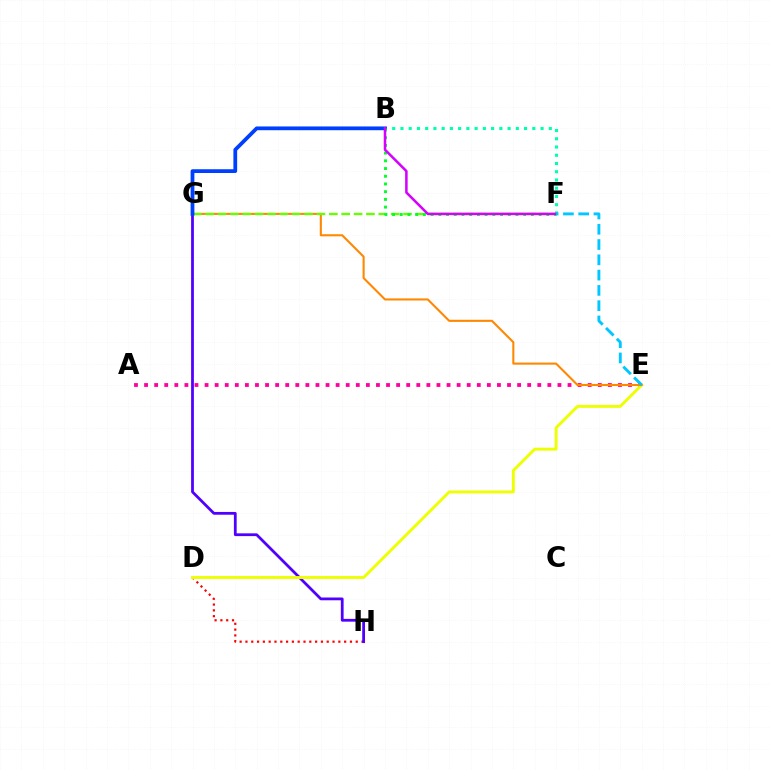{('D', 'H'): [{'color': '#ff0000', 'line_style': 'dotted', 'thickness': 1.58}], ('G', 'H'): [{'color': '#4f00ff', 'line_style': 'solid', 'thickness': 2.0}], ('A', 'E'): [{'color': '#ff00a0', 'line_style': 'dotted', 'thickness': 2.74}], ('D', 'E'): [{'color': '#eeff00', 'line_style': 'solid', 'thickness': 2.09}], ('E', 'G'): [{'color': '#ff8800', 'line_style': 'solid', 'thickness': 1.5}], ('F', 'G'): [{'color': '#66ff00', 'line_style': 'dashed', 'thickness': 1.68}], ('B', 'F'): [{'color': '#00ffaf', 'line_style': 'dotted', 'thickness': 2.24}, {'color': '#00ff27', 'line_style': 'dotted', 'thickness': 2.1}, {'color': '#d600ff', 'line_style': 'solid', 'thickness': 1.81}], ('B', 'G'): [{'color': '#003fff', 'line_style': 'solid', 'thickness': 2.71}], ('E', 'F'): [{'color': '#00c7ff', 'line_style': 'dashed', 'thickness': 2.08}]}